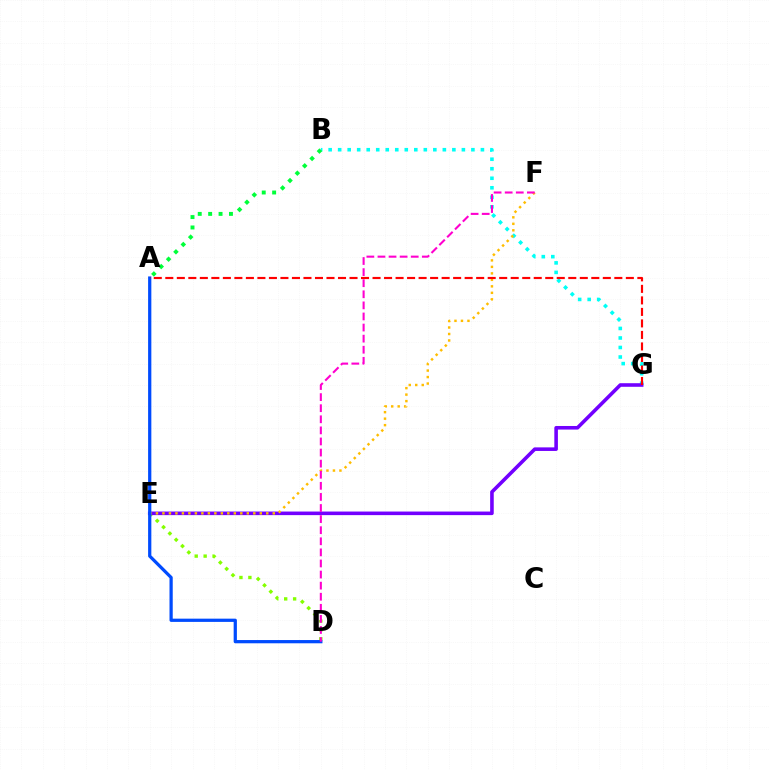{('B', 'G'): [{'color': '#00fff6', 'line_style': 'dotted', 'thickness': 2.59}], ('D', 'E'): [{'color': '#84ff00', 'line_style': 'dotted', 'thickness': 2.43}], ('A', 'B'): [{'color': '#00ff39', 'line_style': 'dotted', 'thickness': 2.83}], ('E', 'G'): [{'color': '#7200ff', 'line_style': 'solid', 'thickness': 2.58}], ('E', 'F'): [{'color': '#ffbd00', 'line_style': 'dotted', 'thickness': 1.76}], ('A', 'D'): [{'color': '#004bff', 'line_style': 'solid', 'thickness': 2.33}], ('D', 'F'): [{'color': '#ff00cf', 'line_style': 'dashed', 'thickness': 1.51}], ('A', 'G'): [{'color': '#ff0000', 'line_style': 'dashed', 'thickness': 1.56}]}